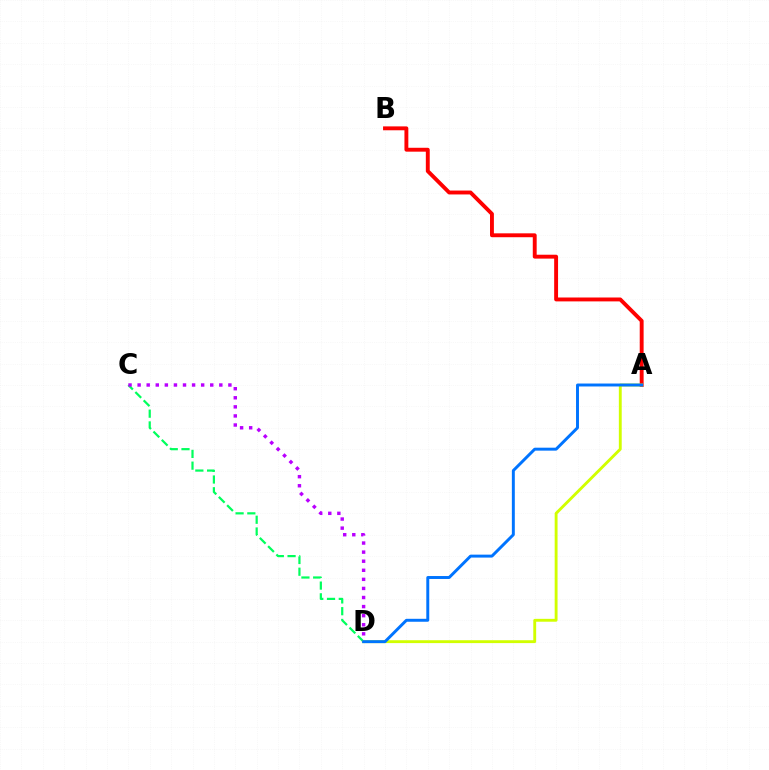{('A', 'B'): [{'color': '#ff0000', 'line_style': 'solid', 'thickness': 2.8}], ('C', 'D'): [{'color': '#00ff5c', 'line_style': 'dashed', 'thickness': 1.6}, {'color': '#b900ff', 'line_style': 'dotted', 'thickness': 2.47}], ('A', 'D'): [{'color': '#d1ff00', 'line_style': 'solid', 'thickness': 2.07}, {'color': '#0074ff', 'line_style': 'solid', 'thickness': 2.12}]}